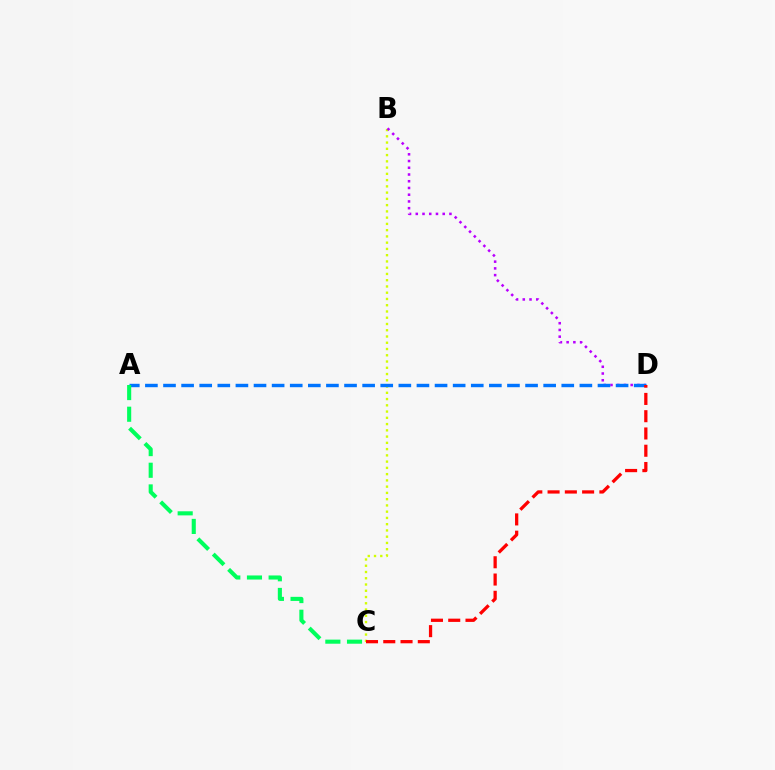{('B', 'C'): [{'color': '#d1ff00', 'line_style': 'dotted', 'thickness': 1.7}], ('B', 'D'): [{'color': '#b900ff', 'line_style': 'dotted', 'thickness': 1.83}], ('A', 'D'): [{'color': '#0074ff', 'line_style': 'dashed', 'thickness': 2.46}], ('C', 'D'): [{'color': '#ff0000', 'line_style': 'dashed', 'thickness': 2.35}], ('A', 'C'): [{'color': '#00ff5c', 'line_style': 'dashed', 'thickness': 2.94}]}